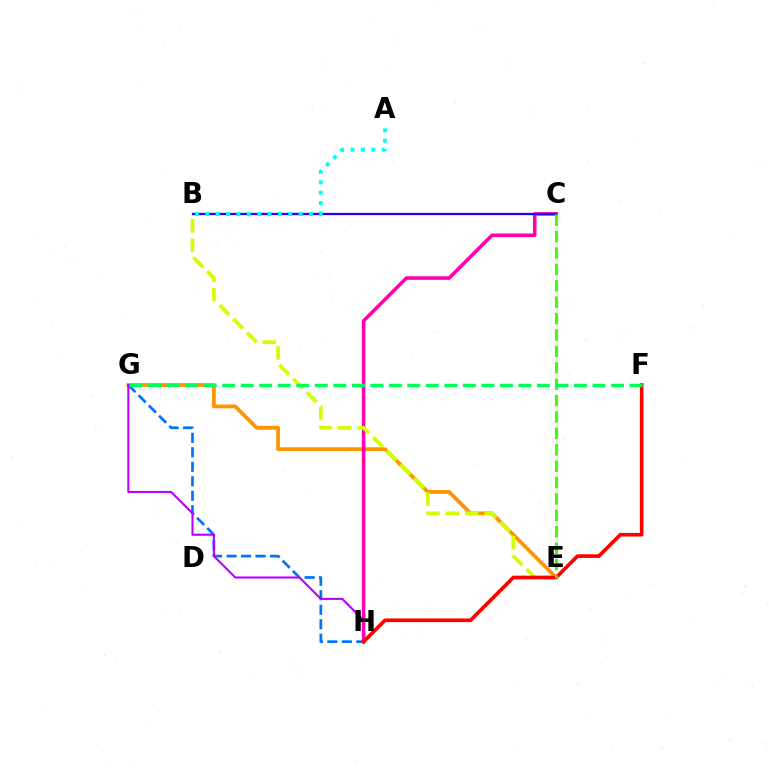{('E', 'G'): [{'color': '#ff9400', 'line_style': 'solid', 'thickness': 2.74}], ('G', 'H'): [{'color': '#0074ff', 'line_style': 'dashed', 'thickness': 1.97}, {'color': '#b900ff', 'line_style': 'solid', 'thickness': 1.5}], ('C', 'H'): [{'color': '#ff00ac', 'line_style': 'solid', 'thickness': 2.56}], ('B', 'E'): [{'color': '#d1ff00', 'line_style': 'dashed', 'thickness': 2.64}], ('F', 'H'): [{'color': '#ff0000', 'line_style': 'solid', 'thickness': 2.62}], ('B', 'C'): [{'color': '#2500ff', 'line_style': 'solid', 'thickness': 1.64}], ('C', 'E'): [{'color': '#3dff00', 'line_style': 'dashed', 'thickness': 2.23}], ('F', 'G'): [{'color': '#00ff5c', 'line_style': 'dashed', 'thickness': 2.52}], ('A', 'B'): [{'color': '#00fff6', 'line_style': 'dotted', 'thickness': 2.82}]}